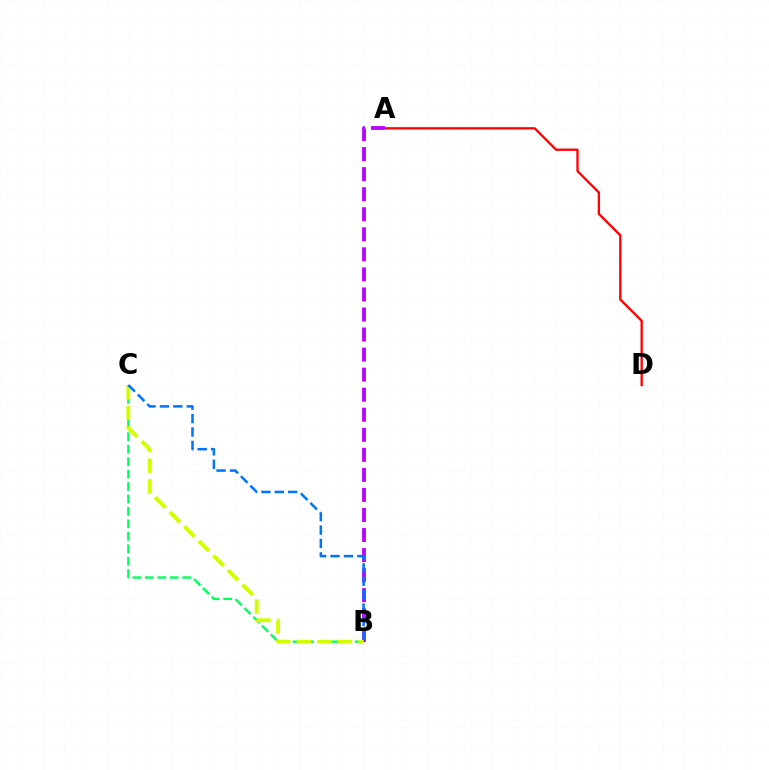{('B', 'C'): [{'color': '#00ff5c', 'line_style': 'dashed', 'thickness': 1.69}, {'color': '#d1ff00', 'line_style': 'dashed', 'thickness': 2.8}, {'color': '#0074ff', 'line_style': 'dashed', 'thickness': 1.82}], ('A', 'D'): [{'color': '#ff0000', 'line_style': 'solid', 'thickness': 1.66}], ('A', 'B'): [{'color': '#b900ff', 'line_style': 'dashed', 'thickness': 2.72}]}